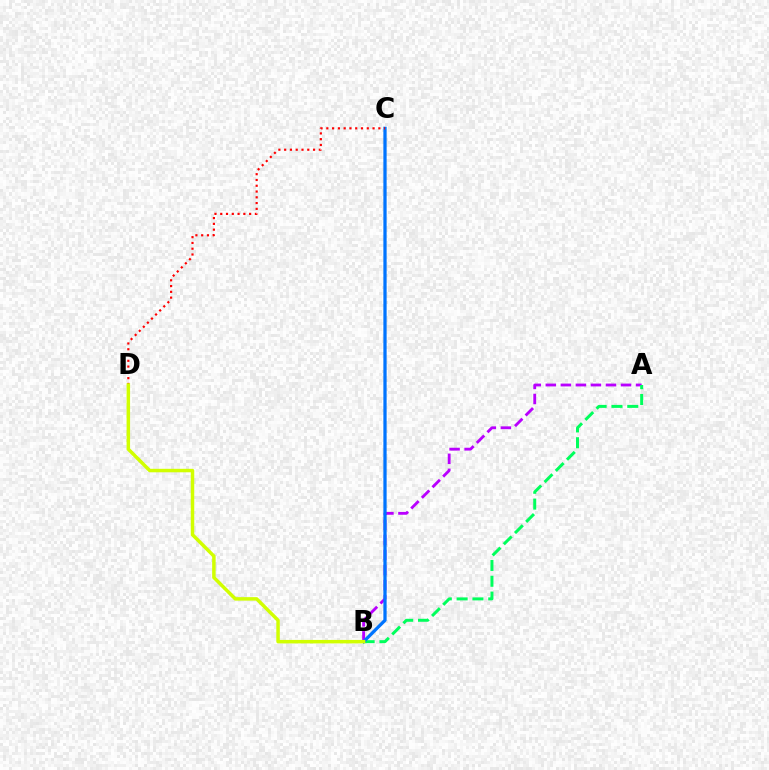{('A', 'B'): [{'color': '#b900ff', 'line_style': 'dashed', 'thickness': 2.04}, {'color': '#00ff5c', 'line_style': 'dashed', 'thickness': 2.15}], ('B', 'C'): [{'color': '#0074ff', 'line_style': 'solid', 'thickness': 2.35}], ('C', 'D'): [{'color': '#ff0000', 'line_style': 'dotted', 'thickness': 1.57}], ('B', 'D'): [{'color': '#d1ff00', 'line_style': 'solid', 'thickness': 2.51}]}